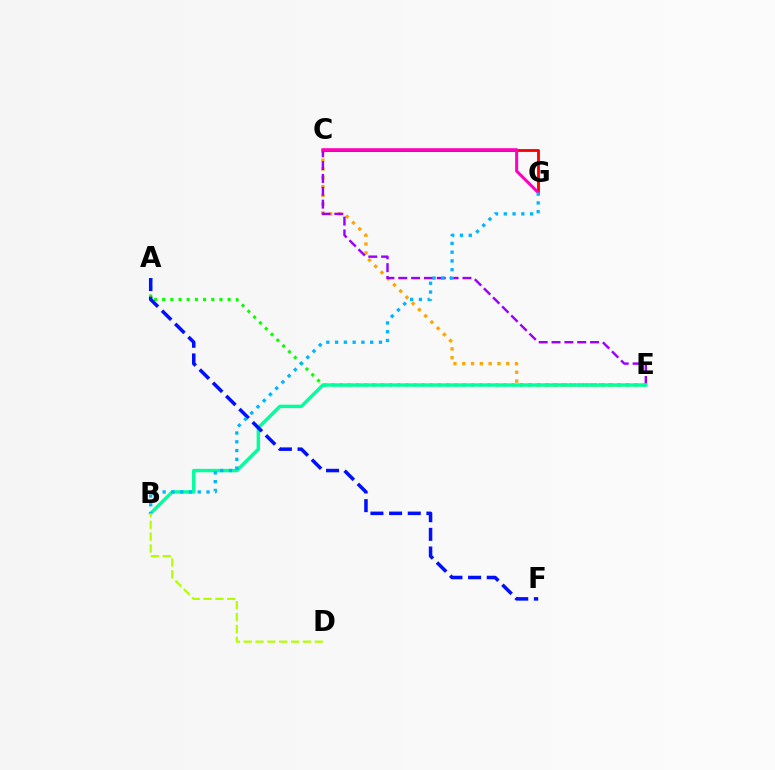{('C', 'E'): [{'color': '#ffa500', 'line_style': 'dotted', 'thickness': 2.39}, {'color': '#9b00ff', 'line_style': 'dashed', 'thickness': 1.74}], ('A', 'E'): [{'color': '#08ff00', 'line_style': 'dotted', 'thickness': 2.23}], ('B', 'E'): [{'color': '#00ff9d', 'line_style': 'solid', 'thickness': 2.47}], ('C', 'G'): [{'color': '#ff0000', 'line_style': 'solid', 'thickness': 2.05}, {'color': '#ff00bd', 'line_style': 'solid', 'thickness': 2.19}], ('A', 'F'): [{'color': '#0010ff', 'line_style': 'dashed', 'thickness': 2.53}], ('B', 'G'): [{'color': '#00b5ff', 'line_style': 'dotted', 'thickness': 2.38}], ('B', 'D'): [{'color': '#b3ff00', 'line_style': 'dashed', 'thickness': 1.61}]}